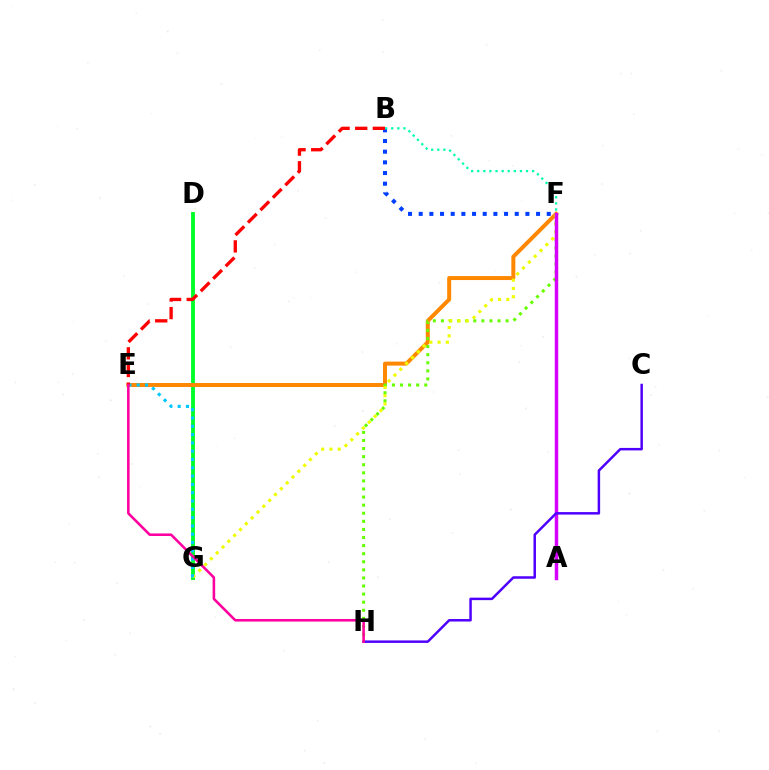{('D', 'G'): [{'color': '#00ff27', 'line_style': 'solid', 'thickness': 2.77}], ('E', 'F'): [{'color': '#ff8800', 'line_style': 'solid', 'thickness': 2.87}], ('F', 'H'): [{'color': '#66ff00', 'line_style': 'dotted', 'thickness': 2.2}], ('F', 'G'): [{'color': '#eeff00', 'line_style': 'dotted', 'thickness': 2.24}], ('B', 'F'): [{'color': '#003fff', 'line_style': 'dotted', 'thickness': 2.9}, {'color': '#00ffaf', 'line_style': 'dotted', 'thickness': 1.66}], ('E', 'G'): [{'color': '#00c7ff', 'line_style': 'dotted', 'thickness': 2.26}], ('A', 'F'): [{'color': '#d600ff', 'line_style': 'solid', 'thickness': 2.5}], ('B', 'E'): [{'color': '#ff0000', 'line_style': 'dashed', 'thickness': 2.39}], ('C', 'H'): [{'color': '#4f00ff', 'line_style': 'solid', 'thickness': 1.79}], ('E', 'H'): [{'color': '#ff00a0', 'line_style': 'solid', 'thickness': 1.85}]}